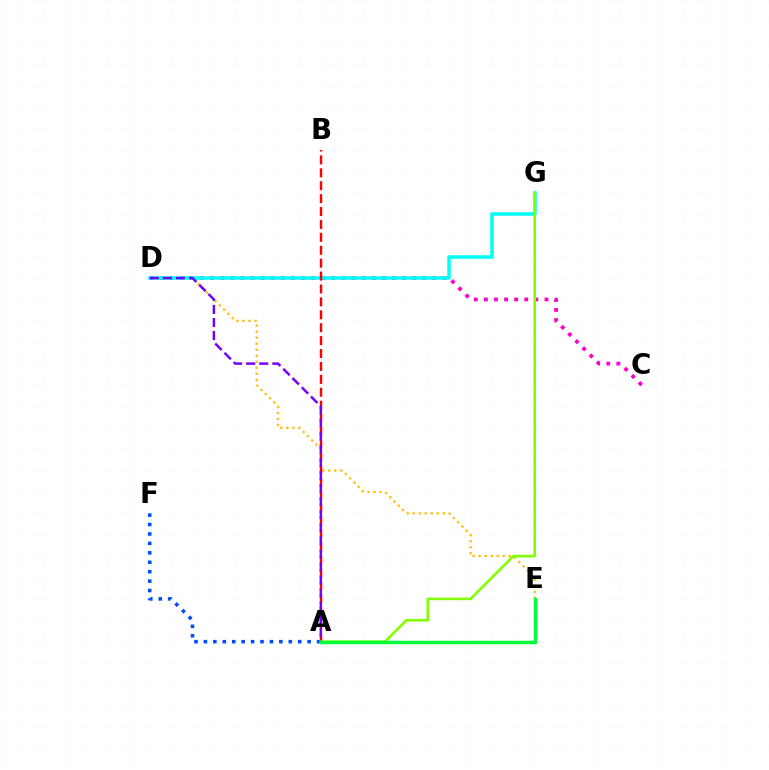{('C', 'D'): [{'color': '#ff00cf', 'line_style': 'dotted', 'thickness': 2.74}], ('D', 'E'): [{'color': '#ffbd00', 'line_style': 'dotted', 'thickness': 1.63}], ('D', 'G'): [{'color': '#00fff6', 'line_style': 'solid', 'thickness': 2.55}], ('A', 'B'): [{'color': '#ff0000', 'line_style': 'dashed', 'thickness': 1.75}], ('A', 'F'): [{'color': '#004bff', 'line_style': 'dotted', 'thickness': 2.56}], ('A', 'G'): [{'color': '#84ff00', 'line_style': 'solid', 'thickness': 1.88}], ('A', 'D'): [{'color': '#7200ff', 'line_style': 'dashed', 'thickness': 1.78}], ('A', 'E'): [{'color': '#00ff39', 'line_style': 'solid', 'thickness': 2.48}]}